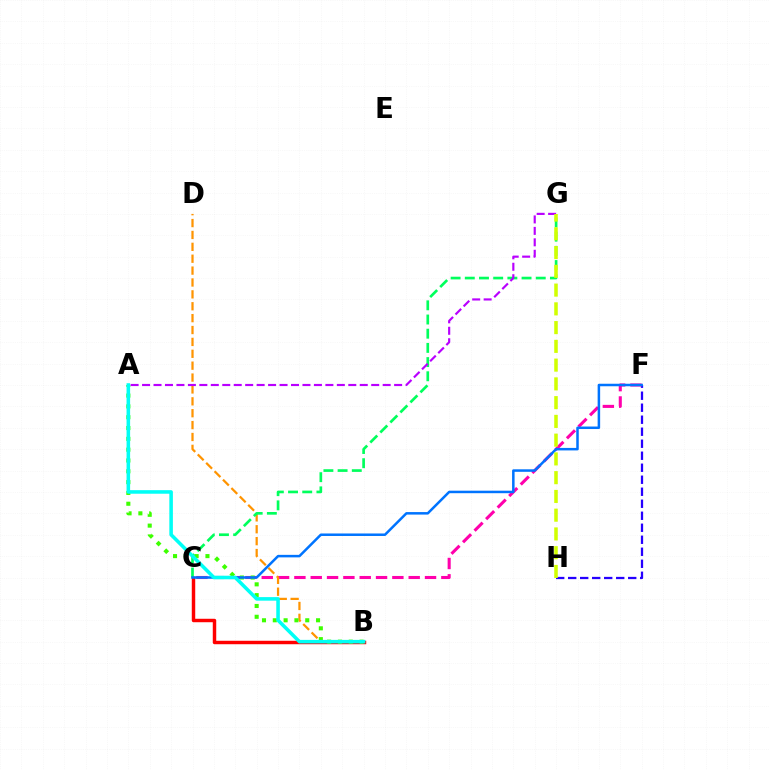{('F', 'H'): [{'color': '#2500ff', 'line_style': 'dashed', 'thickness': 1.63}], ('B', 'C'): [{'color': '#ff0000', 'line_style': 'solid', 'thickness': 2.49}], ('C', 'F'): [{'color': '#ff00ac', 'line_style': 'dashed', 'thickness': 2.22}, {'color': '#0074ff', 'line_style': 'solid', 'thickness': 1.81}], ('B', 'D'): [{'color': '#ff9400', 'line_style': 'dashed', 'thickness': 1.61}], ('A', 'B'): [{'color': '#3dff00', 'line_style': 'dotted', 'thickness': 2.94}, {'color': '#00fff6', 'line_style': 'solid', 'thickness': 2.57}], ('C', 'G'): [{'color': '#00ff5c', 'line_style': 'dashed', 'thickness': 1.93}], ('A', 'G'): [{'color': '#b900ff', 'line_style': 'dashed', 'thickness': 1.56}], ('G', 'H'): [{'color': '#d1ff00', 'line_style': 'dashed', 'thickness': 2.55}]}